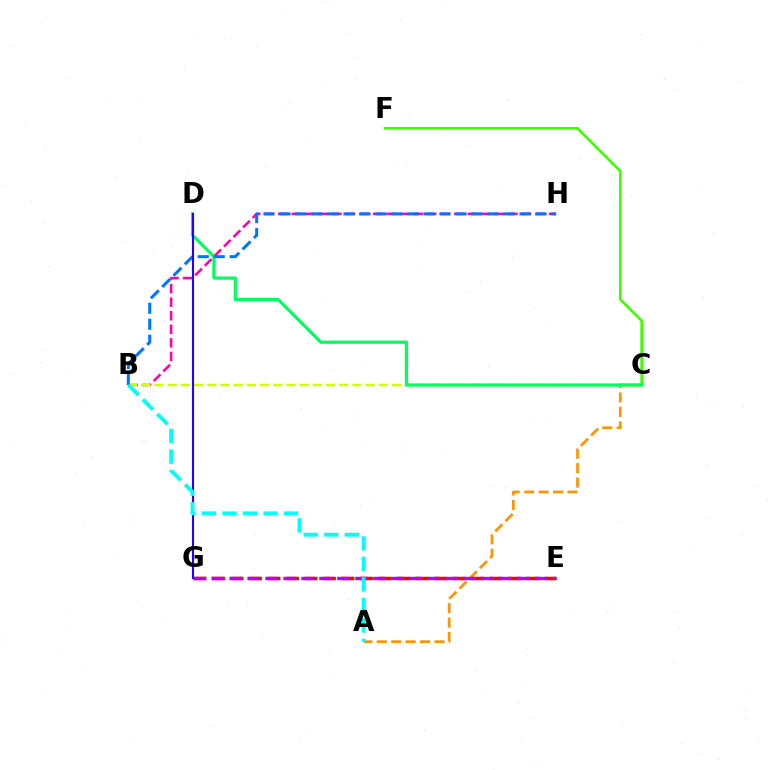{('A', 'C'): [{'color': '#ff9400', 'line_style': 'dashed', 'thickness': 1.96}], ('C', 'F'): [{'color': '#3dff00', 'line_style': 'solid', 'thickness': 1.9}], ('B', 'H'): [{'color': '#ff00ac', 'line_style': 'dashed', 'thickness': 1.84}, {'color': '#0074ff', 'line_style': 'dashed', 'thickness': 2.17}], ('B', 'C'): [{'color': '#d1ff00', 'line_style': 'dashed', 'thickness': 1.79}], ('C', 'D'): [{'color': '#00ff5c', 'line_style': 'solid', 'thickness': 2.28}], ('E', 'G'): [{'color': '#ff0000', 'line_style': 'dashed', 'thickness': 2.51}, {'color': '#b900ff', 'line_style': 'dashed', 'thickness': 2.44}], ('D', 'G'): [{'color': '#2500ff', 'line_style': 'solid', 'thickness': 1.51}], ('A', 'B'): [{'color': '#00fff6', 'line_style': 'dashed', 'thickness': 2.79}]}